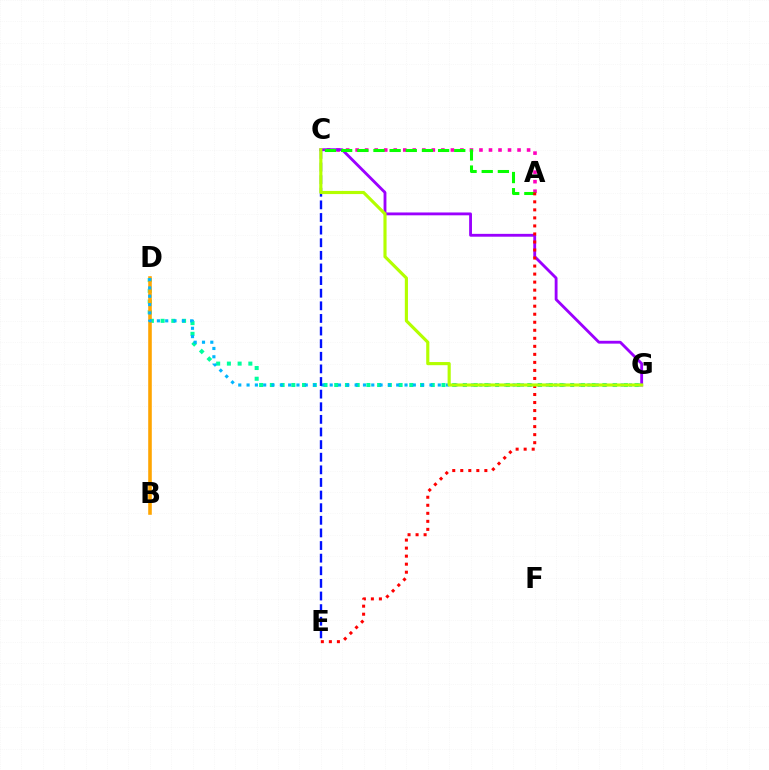{('D', 'G'): [{'color': '#00ff9d', 'line_style': 'dotted', 'thickness': 2.91}, {'color': '#00b5ff', 'line_style': 'dotted', 'thickness': 2.26}], ('A', 'C'): [{'color': '#ff00bd', 'line_style': 'dotted', 'thickness': 2.59}, {'color': '#08ff00', 'line_style': 'dashed', 'thickness': 2.19}], ('B', 'D'): [{'color': '#ffa500', 'line_style': 'solid', 'thickness': 2.57}], ('C', 'G'): [{'color': '#9b00ff', 'line_style': 'solid', 'thickness': 2.05}, {'color': '#b3ff00', 'line_style': 'solid', 'thickness': 2.26}], ('C', 'E'): [{'color': '#0010ff', 'line_style': 'dashed', 'thickness': 1.71}], ('A', 'E'): [{'color': '#ff0000', 'line_style': 'dotted', 'thickness': 2.18}]}